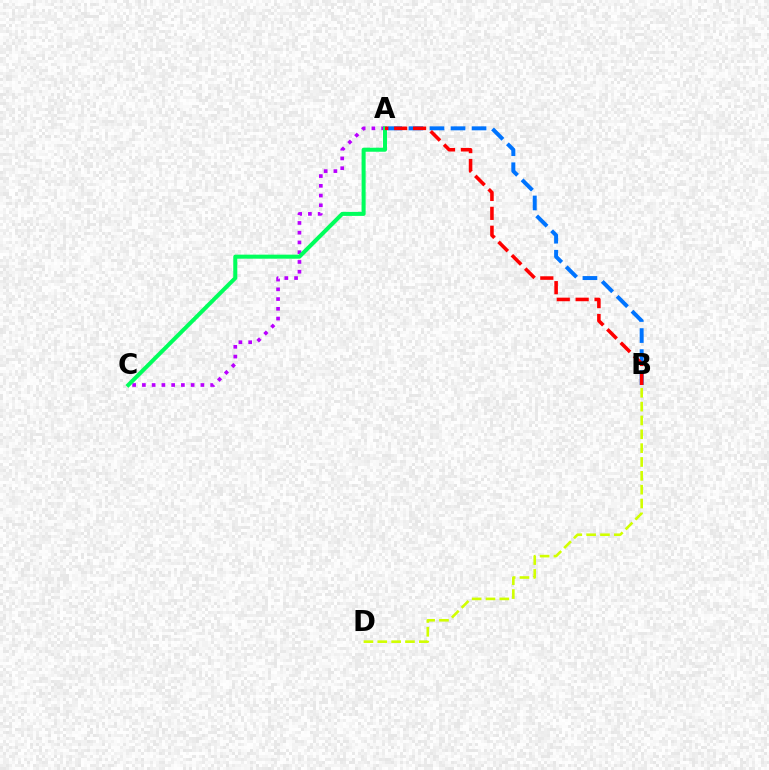{('A', 'C'): [{'color': '#b900ff', 'line_style': 'dotted', 'thickness': 2.65}, {'color': '#00ff5c', 'line_style': 'solid', 'thickness': 2.9}], ('B', 'D'): [{'color': '#d1ff00', 'line_style': 'dashed', 'thickness': 1.88}], ('A', 'B'): [{'color': '#0074ff', 'line_style': 'dashed', 'thickness': 2.86}, {'color': '#ff0000', 'line_style': 'dashed', 'thickness': 2.57}]}